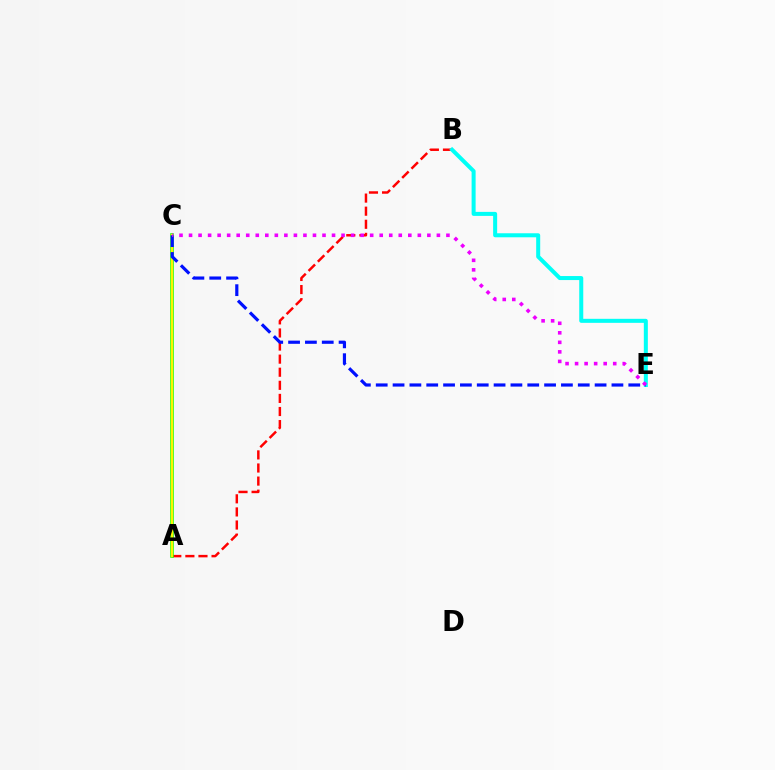{('A', 'B'): [{'color': '#ff0000', 'line_style': 'dashed', 'thickness': 1.78}], ('A', 'C'): [{'color': '#08ff00', 'line_style': 'solid', 'thickness': 2.54}, {'color': '#fcf500', 'line_style': 'solid', 'thickness': 1.67}], ('B', 'E'): [{'color': '#00fff6', 'line_style': 'solid', 'thickness': 2.89}], ('C', 'E'): [{'color': '#0010ff', 'line_style': 'dashed', 'thickness': 2.29}, {'color': '#ee00ff', 'line_style': 'dotted', 'thickness': 2.59}]}